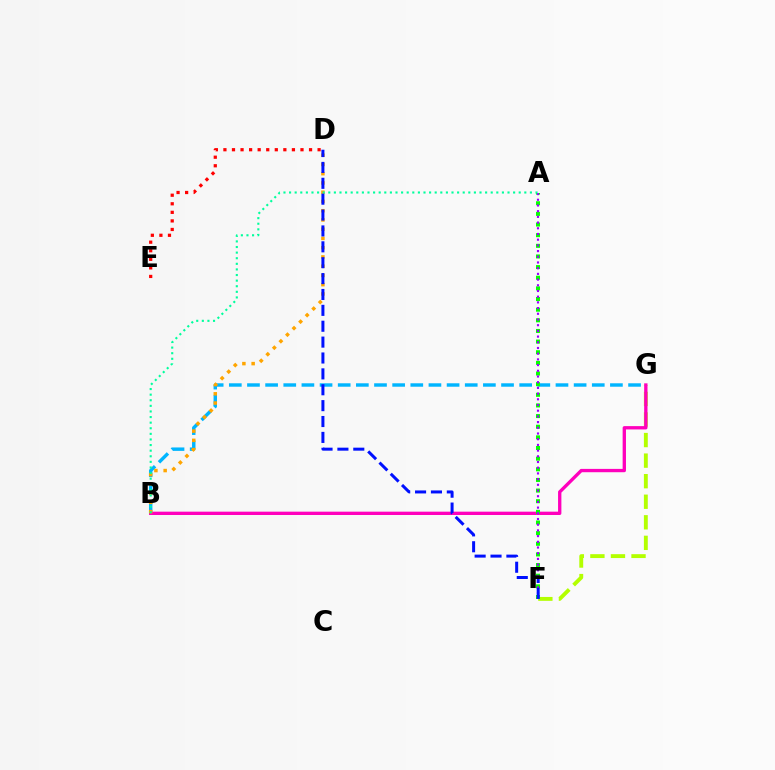{('B', 'G'): [{'color': '#00b5ff', 'line_style': 'dashed', 'thickness': 2.47}, {'color': '#ff00bd', 'line_style': 'solid', 'thickness': 2.4}], ('F', 'G'): [{'color': '#b3ff00', 'line_style': 'dashed', 'thickness': 2.79}], ('A', 'F'): [{'color': '#08ff00', 'line_style': 'dotted', 'thickness': 2.89}, {'color': '#9b00ff', 'line_style': 'dotted', 'thickness': 1.55}], ('D', 'E'): [{'color': '#ff0000', 'line_style': 'dotted', 'thickness': 2.33}], ('B', 'D'): [{'color': '#ffa500', 'line_style': 'dotted', 'thickness': 2.51}], ('A', 'B'): [{'color': '#00ff9d', 'line_style': 'dotted', 'thickness': 1.52}], ('D', 'F'): [{'color': '#0010ff', 'line_style': 'dashed', 'thickness': 2.16}]}